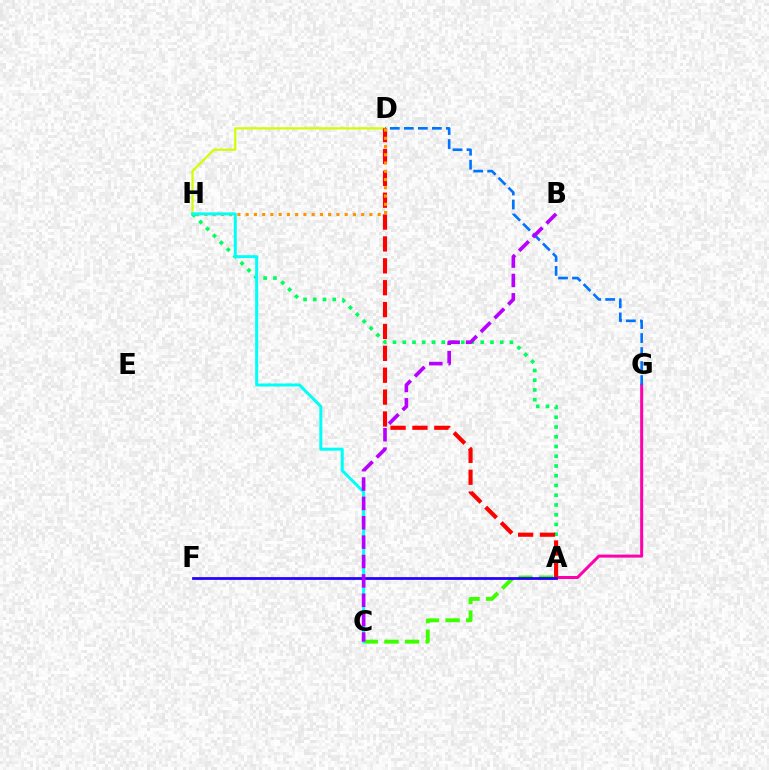{('A', 'G'): [{'color': '#ff00ac', 'line_style': 'solid', 'thickness': 2.17}], ('D', 'H'): [{'color': '#d1ff00', 'line_style': 'solid', 'thickness': 1.6}, {'color': '#ff9400', 'line_style': 'dotted', 'thickness': 2.24}], ('A', 'H'): [{'color': '#00ff5c', 'line_style': 'dotted', 'thickness': 2.65}], ('D', 'G'): [{'color': '#0074ff', 'line_style': 'dashed', 'thickness': 1.9}], ('A', 'D'): [{'color': '#ff0000', 'line_style': 'dashed', 'thickness': 2.97}], ('A', 'C'): [{'color': '#3dff00', 'line_style': 'dashed', 'thickness': 2.8}], ('A', 'F'): [{'color': '#2500ff', 'line_style': 'solid', 'thickness': 1.99}], ('C', 'H'): [{'color': '#00fff6', 'line_style': 'solid', 'thickness': 2.17}], ('B', 'C'): [{'color': '#b900ff', 'line_style': 'dashed', 'thickness': 2.63}]}